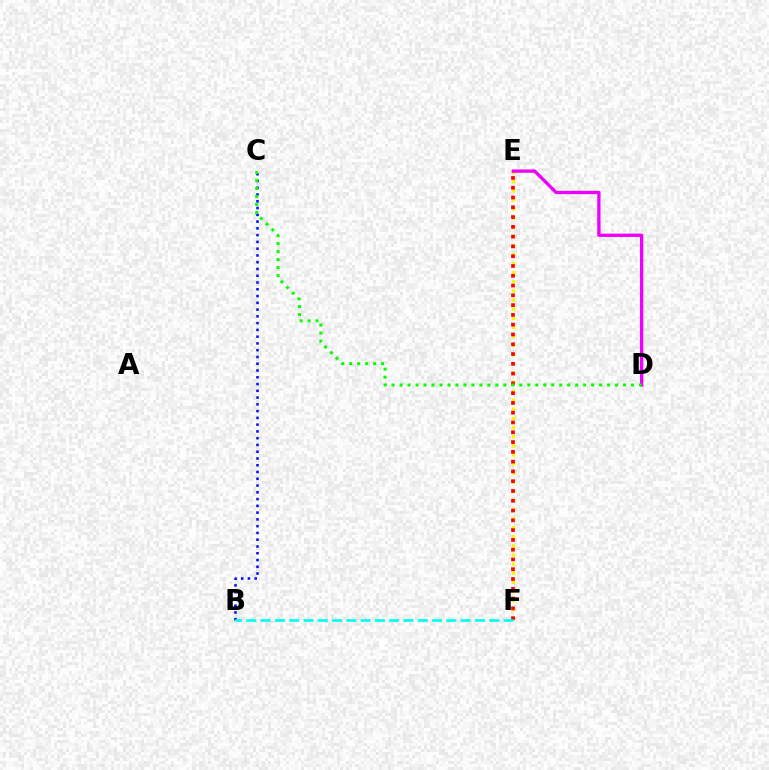{('E', 'F'): [{'color': '#fcf500', 'line_style': 'dotted', 'thickness': 2.47}, {'color': '#ff0000', 'line_style': 'dotted', 'thickness': 2.66}], ('B', 'C'): [{'color': '#0010ff', 'line_style': 'dotted', 'thickness': 1.84}], ('D', 'E'): [{'color': '#ee00ff', 'line_style': 'solid', 'thickness': 2.4}], ('B', 'F'): [{'color': '#00fff6', 'line_style': 'dashed', 'thickness': 1.94}], ('C', 'D'): [{'color': '#08ff00', 'line_style': 'dotted', 'thickness': 2.17}]}